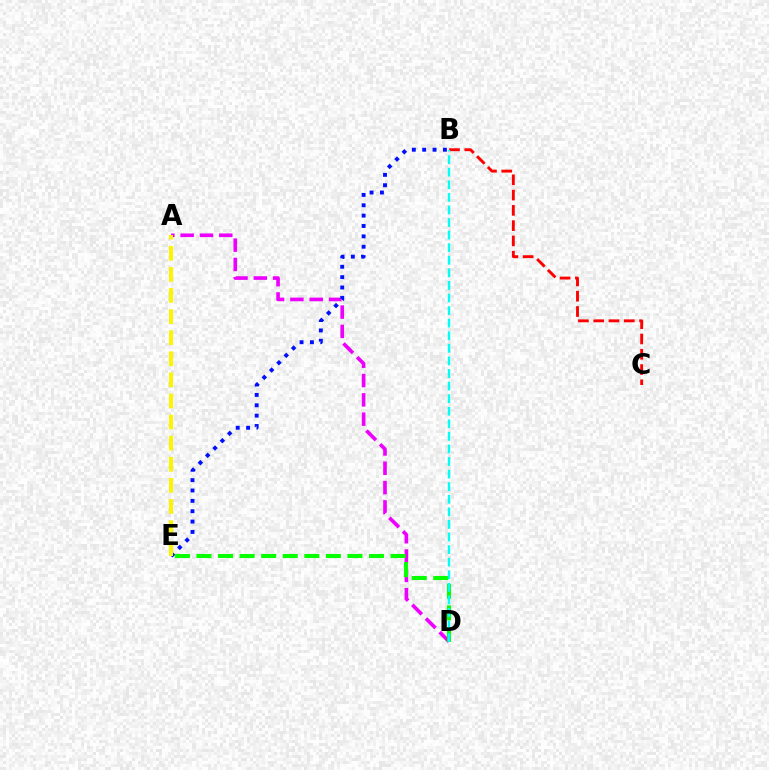{('A', 'D'): [{'color': '#ee00ff', 'line_style': 'dashed', 'thickness': 2.62}], ('B', 'E'): [{'color': '#0010ff', 'line_style': 'dotted', 'thickness': 2.81}], ('B', 'C'): [{'color': '#ff0000', 'line_style': 'dashed', 'thickness': 2.08}], ('D', 'E'): [{'color': '#08ff00', 'line_style': 'dashed', 'thickness': 2.93}], ('A', 'E'): [{'color': '#fcf500', 'line_style': 'dashed', 'thickness': 2.87}], ('B', 'D'): [{'color': '#00fff6', 'line_style': 'dashed', 'thickness': 1.71}]}